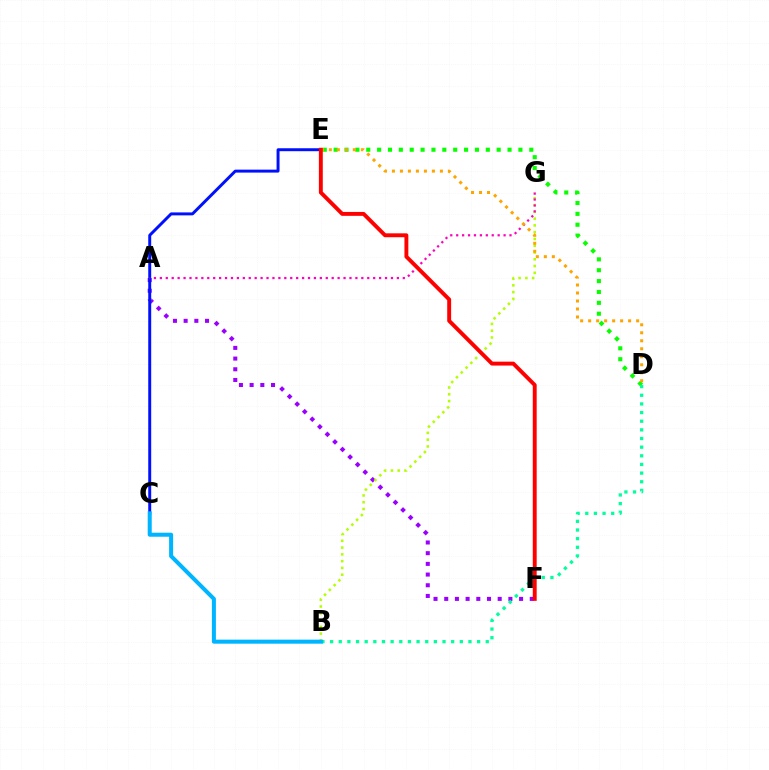{('A', 'F'): [{'color': '#9b00ff', 'line_style': 'dotted', 'thickness': 2.91}], ('D', 'E'): [{'color': '#08ff00', 'line_style': 'dotted', 'thickness': 2.95}, {'color': '#ffa500', 'line_style': 'dotted', 'thickness': 2.17}], ('B', 'G'): [{'color': '#b3ff00', 'line_style': 'dotted', 'thickness': 1.84}], ('B', 'D'): [{'color': '#00ff9d', 'line_style': 'dotted', 'thickness': 2.35}], ('C', 'E'): [{'color': '#0010ff', 'line_style': 'solid', 'thickness': 2.13}], ('B', 'C'): [{'color': '#00b5ff', 'line_style': 'solid', 'thickness': 2.9}], ('A', 'G'): [{'color': '#ff00bd', 'line_style': 'dotted', 'thickness': 1.61}], ('E', 'F'): [{'color': '#ff0000', 'line_style': 'solid', 'thickness': 2.81}]}